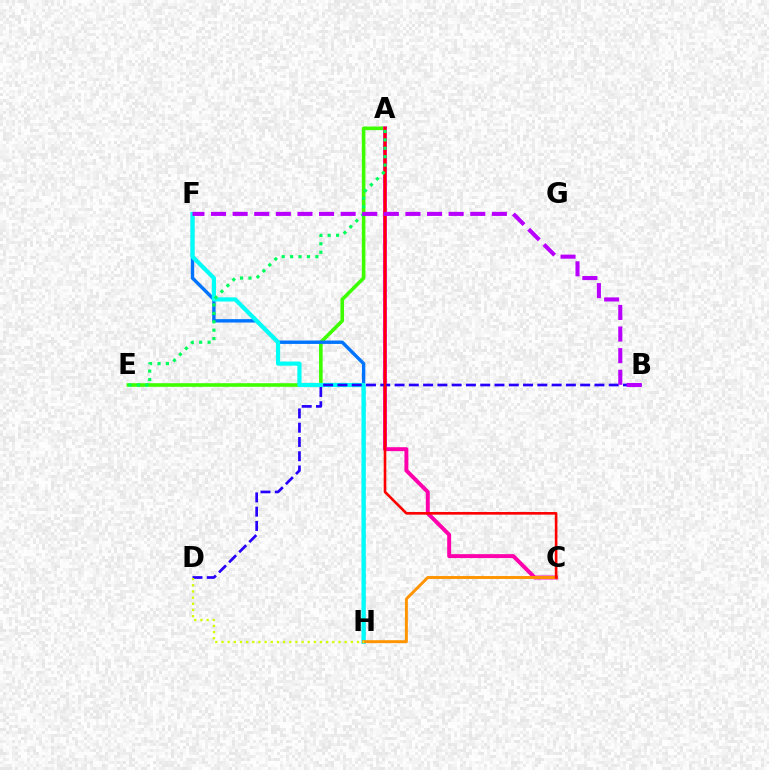{('A', 'E'): [{'color': '#3dff00', 'line_style': 'solid', 'thickness': 2.59}, {'color': '#00ff5c', 'line_style': 'dotted', 'thickness': 2.29}], ('A', 'C'): [{'color': '#ff00ac', 'line_style': 'solid', 'thickness': 2.83}, {'color': '#ff0000', 'line_style': 'solid', 'thickness': 1.89}], ('F', 'H'): [{'color': '#0074ff', 'line_style': 'solid', 'thickness': 2.44}, {'color': '#00fff6', 'line_style': 'solid', 'thickness': 2.99}], ('B', 'D'): [{'color': '#2500ff', 'line_style': 'dashed', 'thickness': 1.94}], ('C', 'H'): [{'color': '#ff9400', 'line_style': 'solid', 'thickness': 2.1}], ('D', 'H'): [{'color': '#d1ff00', 'line_style': 'dotted', 'thickness': 1.67}], ('B', 'F'): [{'color': '#b900ff', 'line_style': 'dashed', 'thickness': 2.93}]}